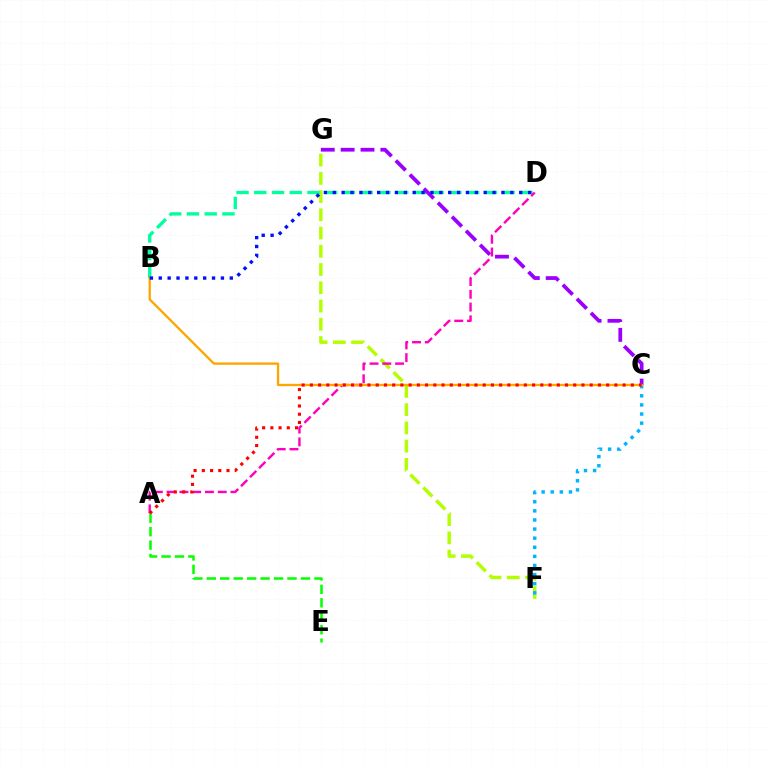{('F', 'G'): [{'color': '#b3ff00', 'line_style': 'dashed', 'thickness': 2.48}], ('B', 'D'): [{'color': '#00ff9d', 'line_style': 'dashed', 'thickness': 2.41}, {'color': '#0010ff', 'line_style': 'dotted', 'thickness': 2.41}], ('C', 'G'): [{'color': '#9b00ff', 'line_style': 'dashed', 'thickness': 2.7}], ('C', 'F'): [{'color': '#00b5ff', 'line_style': 'dotted', 'thickness': 2.47}], ('A', 'D'): [{'color': '#ff00bd', 'line_style': 'dashed', 'thickness': 1.74}], ('A', 'E'): [{'color': '#08ff00', 'line_style': 'dashed', 'thickness': 1.83}], ('B', 'C'): [{'color': '#ffa500', 'line_style': 'solid', 'thickness': 1.66}], ('A', 'C'): [{'color': '#ff0000', 'line_style': 'dotted', 'thickness': 2.24}]}